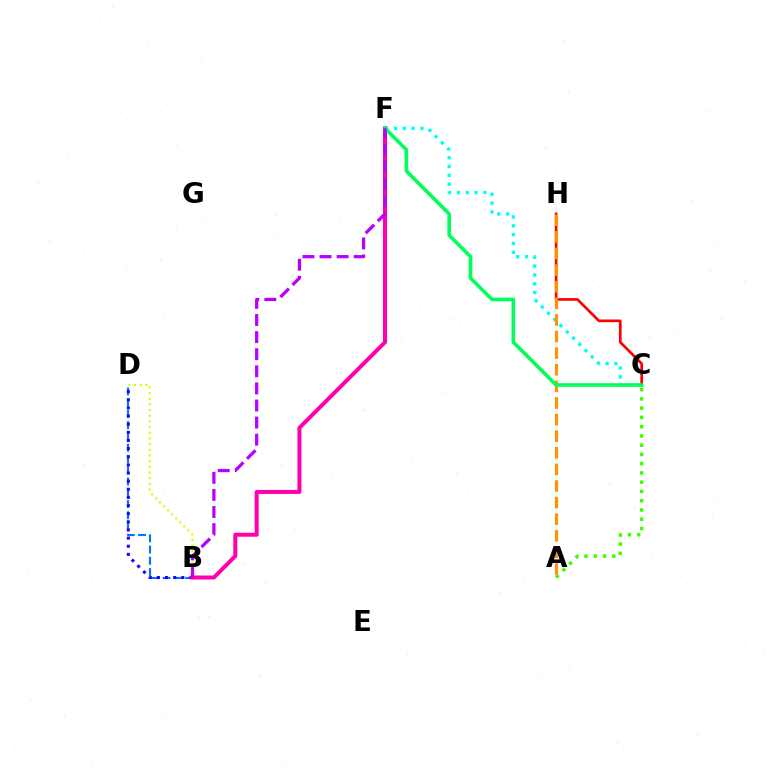{('B', 'D'): [{'color': '#0074ff', 'line_style': 'dashed', 'thickness': 1.53}, {'color': '#2500ff', 'line_style': 'dotted', 'thickness': 2.21}, {'color': '#d1ff00', 'line_style': 'dotted', 'thickness': 1.54}], ('C', 'F'): [{'color': '#00fff6', 'line_style': 'dotted', 'thickness': 2.4}, {'color': '#00ff5c', 'line_style': 'solid', 'thickness': 2.6}], ('A', 'C'): [{'color': '#3dff00', 'line_style': 'dotted', 'thickness': 2.51}], ('B', 'F'): [{'color': '#ff00ac', 'line_style': 'solid', 'thickness': 2.88}, {'color': '#b900ff', 'line_style': 'dashed', 'thickness': 2.32}], ('C', 'H'): [{'color': '#ff0000', 'line_style': 'solid', 'thickness': 1.93}], ('A', 'H'): [{'color': '#ff9400', 'line_style': 'dashed', 'thickness': 2.26}]}